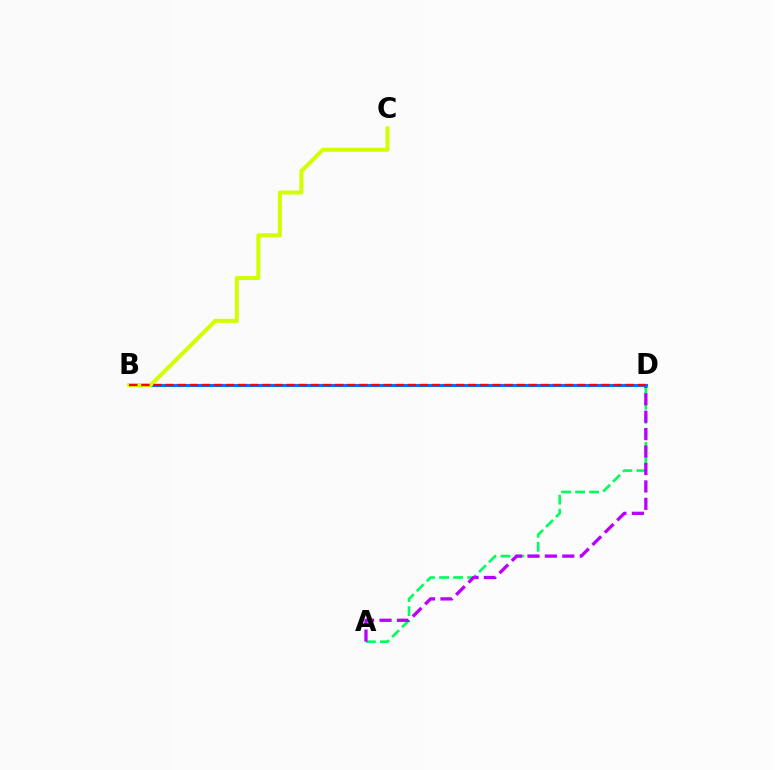{('A', 'D'): [{'color': '#00ff5c', 'line_style': 'dashed', 'thickness': 1.91}, {'color': '#b900ff', 'line_style': 'dashed', 'thickness': 2.37}], ('B', 'D'): [{'color': '#0074ff', 'line_style': 'solid', 'thickness': 2.24}, {'color': '#ff0000', 'line_style': 'dashed', 'thickness': 1.64}], ('B', 'C'): [{'color': '#d1ff00', 'line_style': 'solid', 'thickness': 2.89}]}